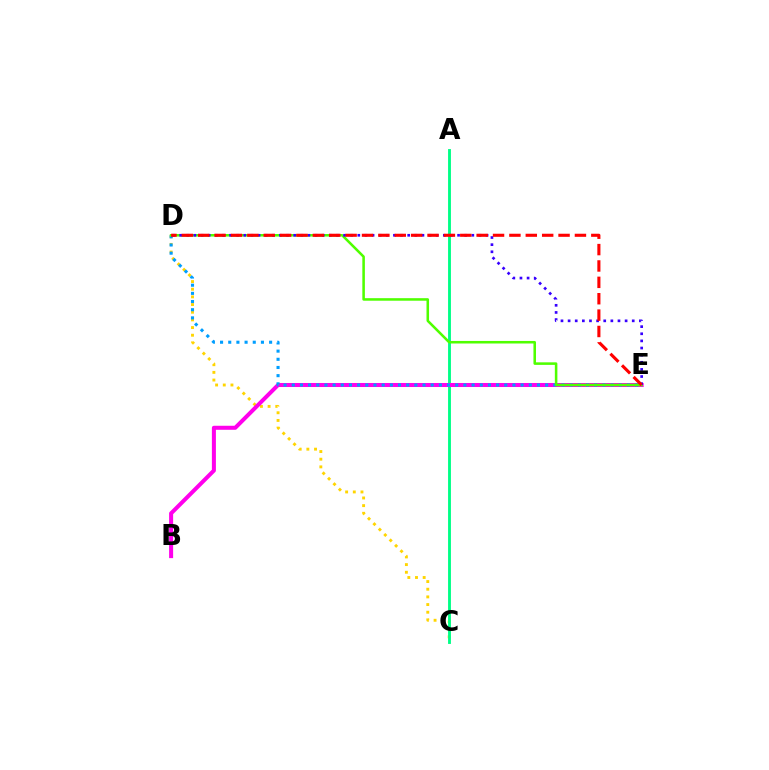{('C', 'D'): [{'color': '#ffd500', 'line_style': 'dotted', 'thickness': 2.08}], ('A', 'C'): [{'color': '#00ff86', 'line_style': 'solid', 'thickness': 2.07}], ('B', 'E'): [{'color': '#ff00ed', 'line_style': 'solid', 'thickness': 2.9}], ('D', 'E'): [{'color': '#009eff', 'line_style': 'dotted', 'thickness': 2.22}, {'color': '#4fff00', 'line_style': 'solid', 'thickness': 1.83}, {'color': '#3700ff', 'line_style': 'dotted', 'thickness': 1.94}, {'color': '#ff0000', 'line_style': 'dashed', 'thickness': 2.23}]}